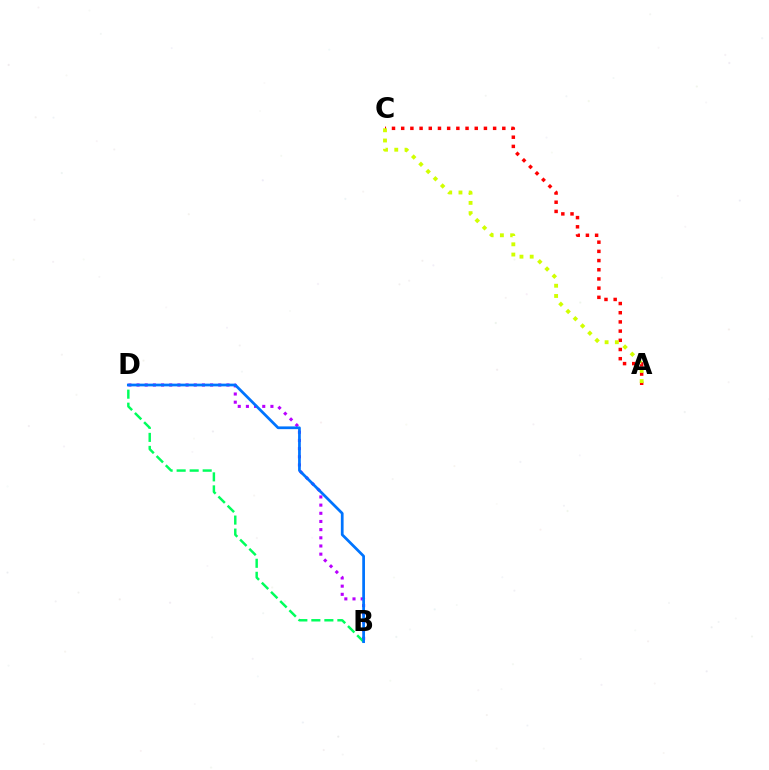{('A', 'C'): [{'color': '#ff0000', 'line_style': 'dotted', 'thickness': 2.5}, {'color': '#d1ff00', 'line_style': 'dotted', 'thickness': 2.78}], ('B', 'D'): [{'color': '#b900ff', 'line_style': 'dotted', 'thickness': 2.22}, {'color': '#00ff5c', 'line_style': 'dashed', 'thickness': 1.77}, {'color': '#0074ff', 'line_style': 'solid', 'thickness': 1.97}]}